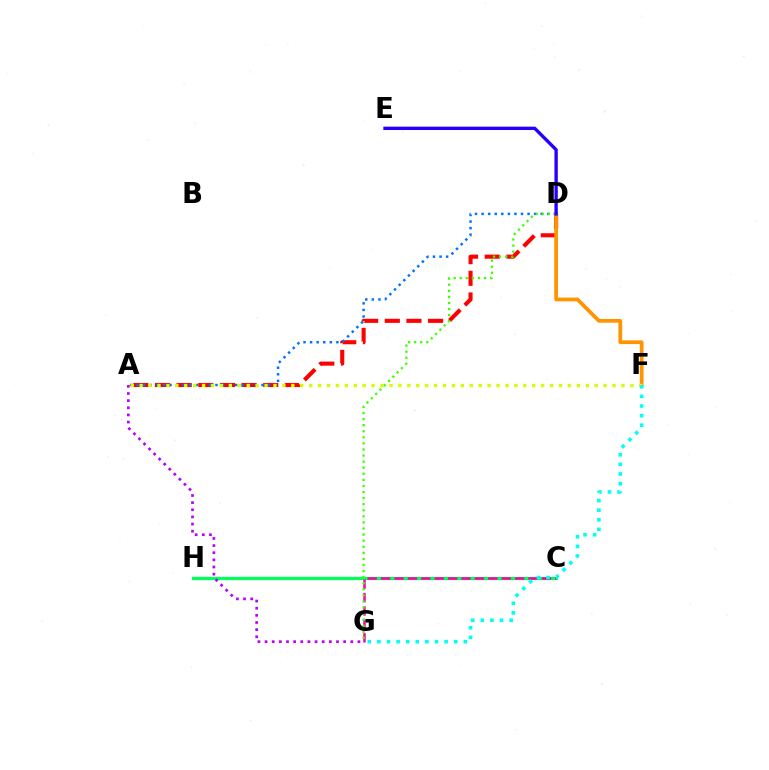{('A', 'D'): [{'color': '#ff0000', 'line_style': 'dashed', 'thickness': 2.94}, {'color': '#0074ff', 'line_style': 'dotted', 'thickness': 1.79}], ('D', 'F'): [{'color': '#ff9400', 'line_style': 'solid', 'thickness': 2.69}], ('C', 'H'): [{'color': '#00ff5c', 'line_style': 'solid', 'thickness': 2.35}], ('C', 'G'): [{'color': '#ff00ac', 'line_style': 'dashed', 'thickness': 1.82}], ('D', 'G'): [{'color': '#3dff00', 'line_style': 'dotted', 'thickness': 1.65}], ('D', 'E'): [{'color': '#2500ff', 'line_style': 'solid', 'thickness': 2.41}], ('A', 'G'): [{'color': '#b900ff', 'line_style': 'dotted', 'thickness': 1.94}], ('A', 'F'): [{'color': '#d1ff00', 'line_style': 'dotted', 'thickness': 2.42}], ('F', 'G'): [{'color': '#00fff6', 'line_style': 'dotted', 'thickness': 2.61}]}